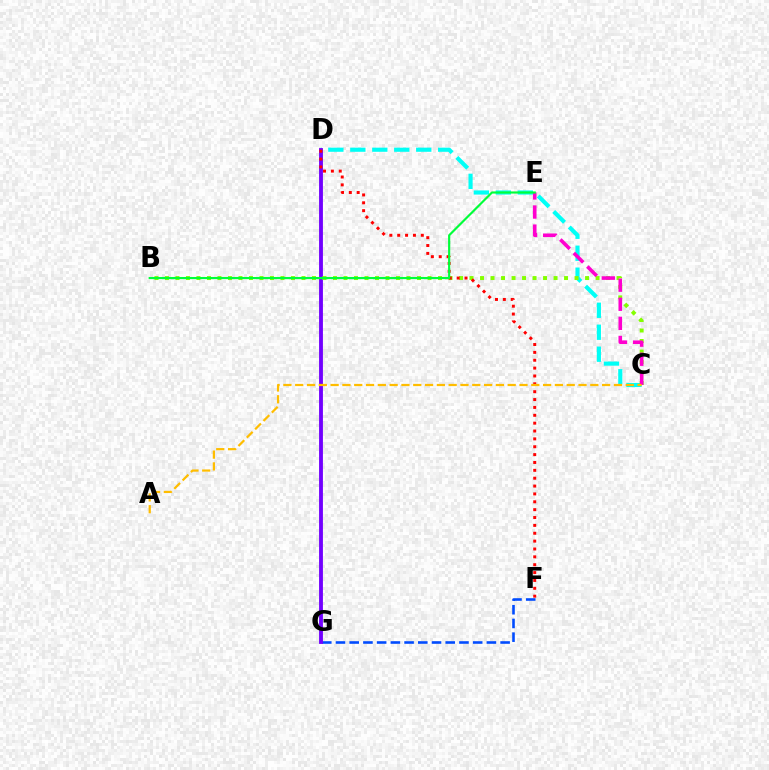{('F', 'G'): [{'color': '#004bff', 'line_style': 'dashed', 'thickness': 1.86}], ('C', 'D'): [{'color': '#00fff6', 'line_style': 'dashed', 'thickness': 2.98}], ('D', 'G'): [{'color': '#7200ff', 'line_style': 'solid', 'thickness': 2.77}], ('B', 'C'): [{'color': '#84ff00', 'line_style': 'dotted', 'thickness': 2.85}], ('D', 'F'): [{'color': '#ff0000', 'line_style': 'dotted', 'thickness': 2.14}], ('C', 'E'): [{'color': '#ff00cf', 'line_style': 'dashed', 'thickness': 2.59}], ('B', 'E'): [{'color': '#00ff39', 'line_style': 'solid', 'thickness': 1.56}], ('A', 'C'): [{'color': '#ffbd00', 'line_style': 'dashed', 'thickness': 1.6}]}